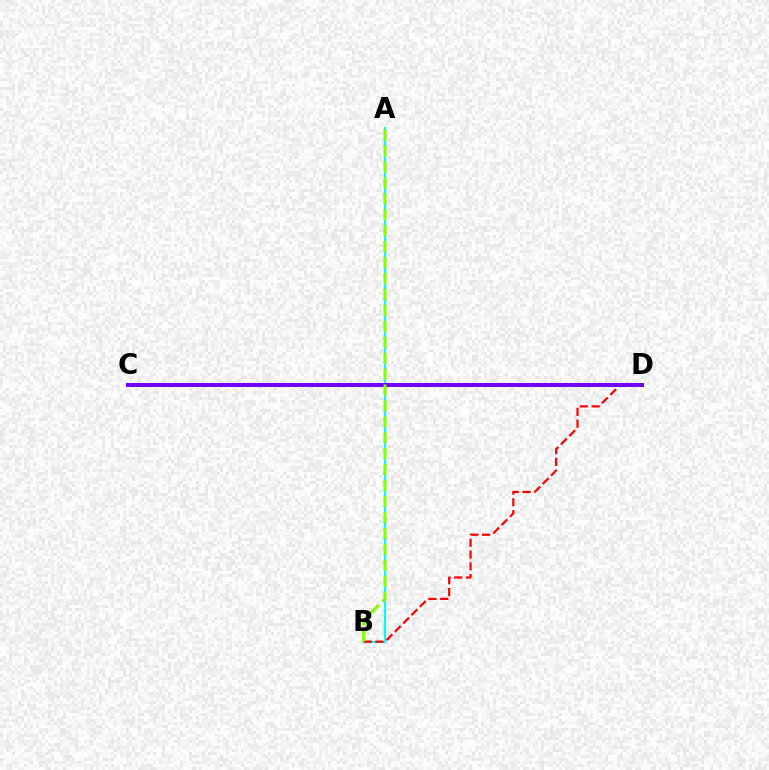{('A', 'B'): [{'color': '#00fff6', 'line_style': 'solid', 'thickness': 1.55}, {'color': '#84ff00', 'line_style': 'dashed', 'thickness': 2.16}], ('B', 'D'): [{'color': '#ff0000', 'line_style': 'dashed', 'thickness': 1.6}], ('C', 'D'): [{'color': '#7200ff', 'line_style': 'solid', 'thickness': 2.85}]}